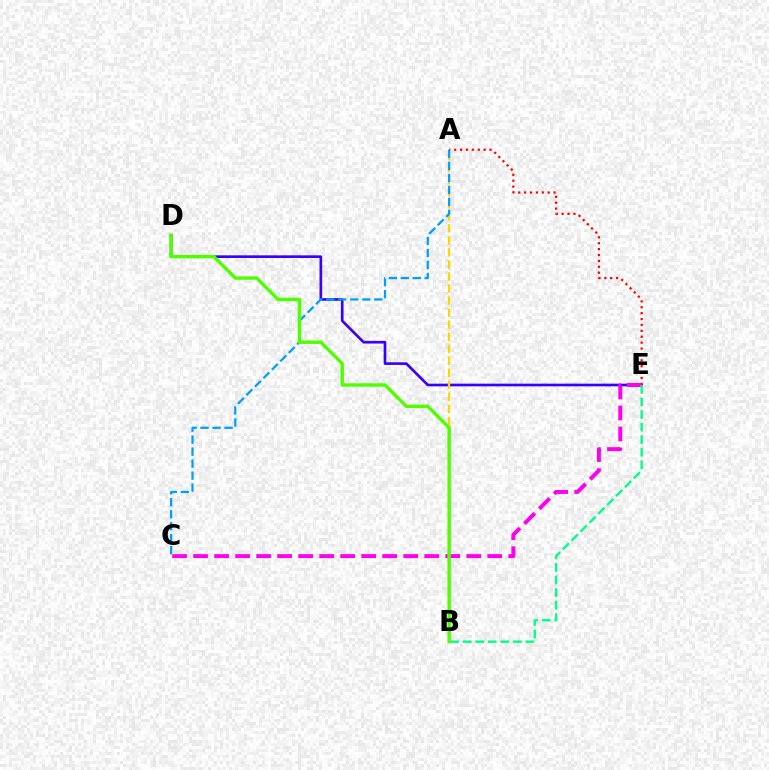{('D', 'E'): [{'color': '#3700ff', 'line_style': 'solid', 'thickness': 1.92}], ('A', 'B'): [{'color': '#ffd500', 'line_style': 'dashed', 'thickness': 1.64}], ('A', 'E'): [{'color': '#ff0000', 'line_style': 'dotted', 'thickness': 1.6}], ('C', 'E'): [{'color': '#ff00ed', 'line_style': 'dashed', 'thickness': 2.85}], ('A', 'C'): [{'color': '#009eff', 'line_style': 'dashed', 'thickness': 1.63}], ('B', 'D'): [{'color': '#4fff00', 'line_style': 'solid', 'thickness': 2.45}], ('B', 'E'): [{'color': '#00ff86', 'line_style': 'dashed', 'thickness': 1.71}]}